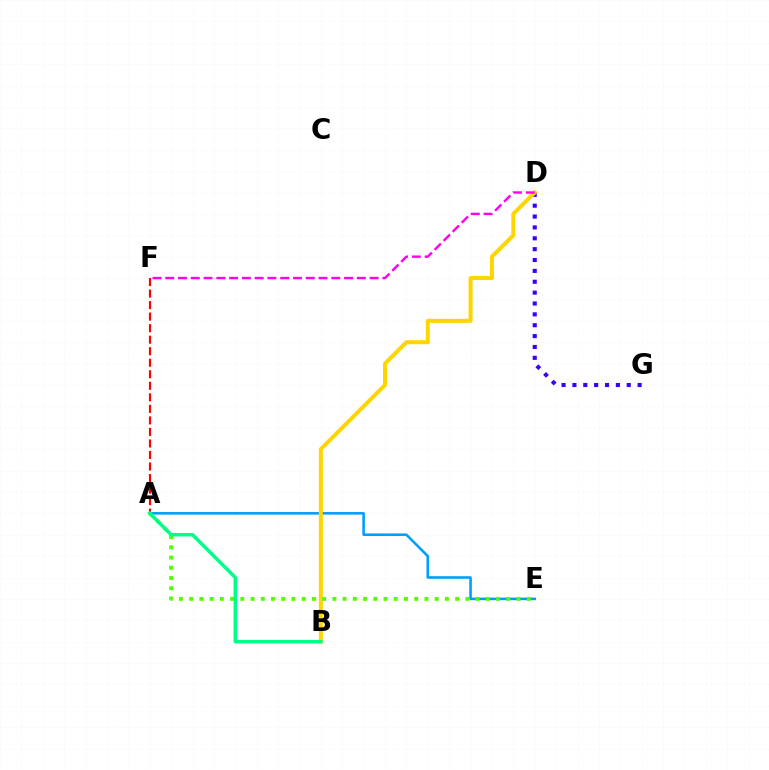{('D', 'G'): [{'color': '#3700ff', 'line_style': 'dotted', 'thickness': 2.95}], ('A', 'F'): [{'color': '#ff0000', 'line_style': 'dashed', 'thickness': 1.57}], ('A', 'E'): [{'color': '#009eff', 'line_style': 'solid', 'thickness': 1.86}, {'color': '#4fff00', 'line_style': 'dotted', 'thickness': 2.78}], ('B', 'D'): [{'color': '#ffd500', 'line_style': 'solid', 'thickness': 2.89}], ('D', 'F'): [{'color': '#ff00ed', 'line_style': 'dashed', 'thickness': 1.74}], ('A', 'B'): [{'color': '#00ff86', 'line_style': 'solid', 'thickness': 2.5}]}